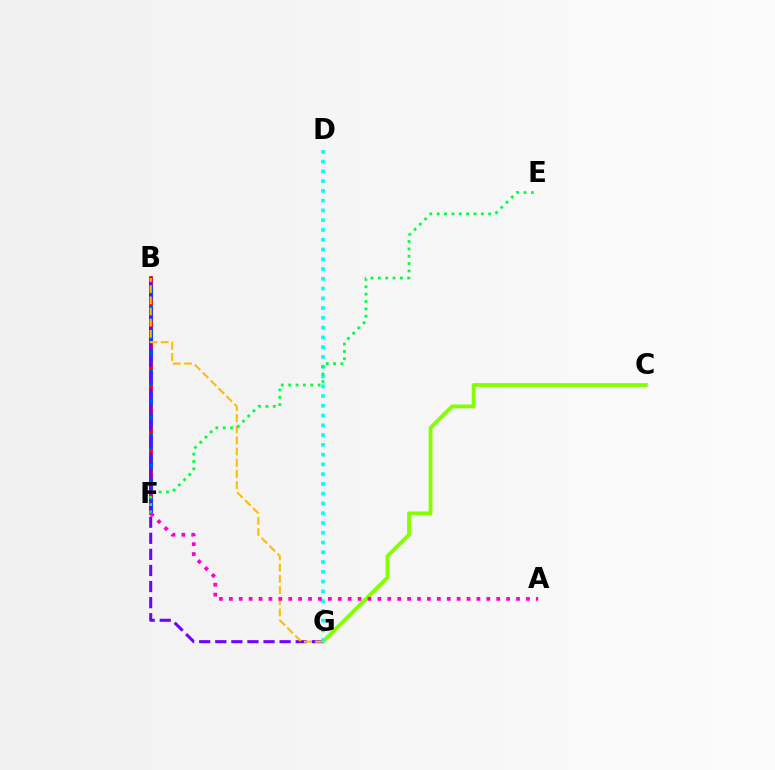{('B', 'F'): [{'color': '#ff0000', 'line_style': 'solid', 'thickness': 2.74}, {'color': '#004bff', 'line_style': 'dashed', 'thickness': 2.9}], ('C', 'G'): [{'color': '#84ff00', 'line_style': 'solid', 'thickness': 2.75}], ('B', 'G'): [{'color': '#7200ff', 'line_style': 'dashed', 'thickness': 2.19}, {'color': '#ffbd00', 'line_style': 'dashed', 'thickness': 1.52}], ('D', 'G'): [{'color': '#00fff6', 'line_style': 'dotted', 'thickness': 2.65}], ('E', 'F'): [{'color': '#00ff39', 'line_style': 'dotted', 'thickness': 2.0}], ('A', 'F'): [{'color': '#ff00cf', 'line_style': 'dotted', 'thickness': 2.69}]}